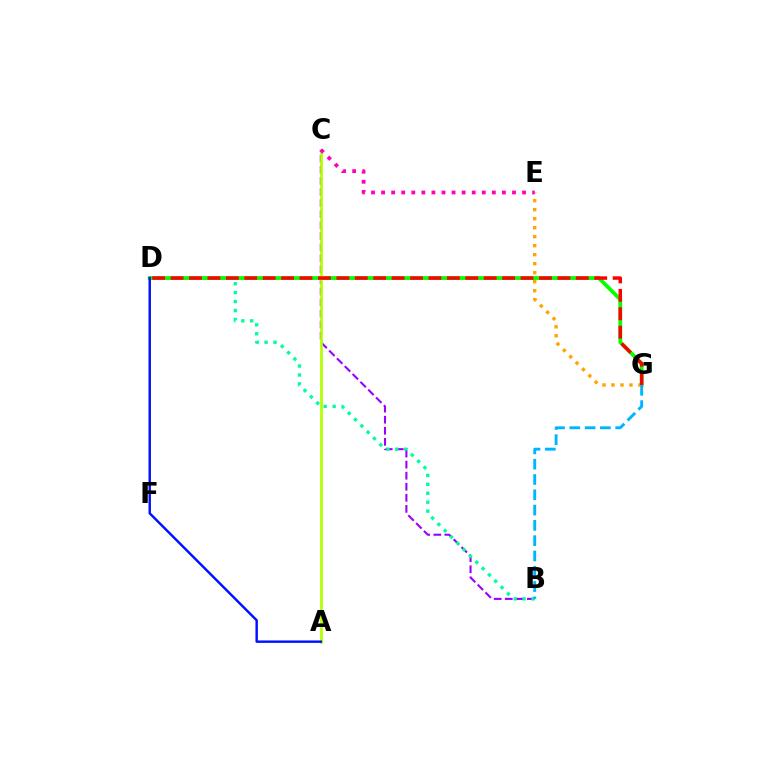{('B', 'C'): [{'color': '#9b00ff', 'line_style': 'dashed', 'thickness': 1.5}], ('B', 'D'): [{'color': '#00ff9d', 'line_style': 'dotted', 'thickness': 2.43}], ('D', 'G'): [{'color': '#08ff00', 'line_style': 'solid', 'thickness': 2.74}, {'color': '#ff0000', 'line_style': 'dashed', 'thickness': 2.5}], ('A', 'C'): [{'color': '#b3ff00', 'line_style': 'solid', 'thickness': 1.96}], ('E', 'G'): [{'color': '#ffa500', 'line_style': 'dotted', 'thickness': 2.45}], ('C', 'E'): [{'color': '#ff00bd', 'line_style': 'dotted', 'thickness': 2.74}], ('B', 'G'): [{'color': '#00b5ff', 'line_style': 'dashed', 'thickness': 2.08}], ('A', 'D'): [{'color': '#0010ff', 'line_style': 'solid', 'thickness': 1.75}]}